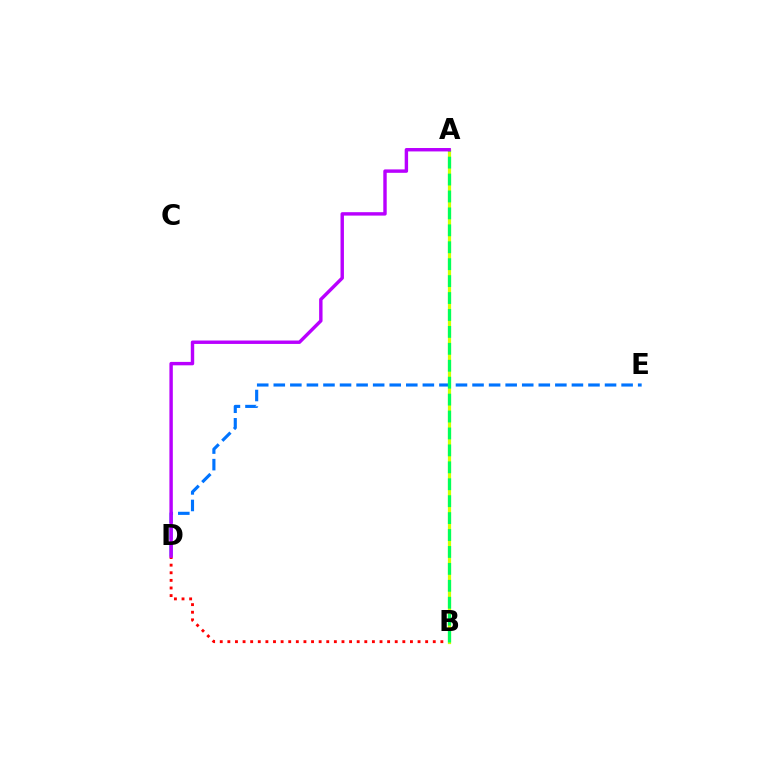{('B', 'D'): [{'color': '#ff0000', 'line_style': 'dotted', 'thickness': 2.07}], ('A', 'B'): [{'color': '#d1ff00', 'line_style': 'solid', 'thickness': 2.31}, {'color': '#00ff5c', 'line_style': 'dashed', 'thickness': 2.3}], ('D', 'E'): [{'color': '#0074ff', 'line_style': 'dashed', 'thickness': 2.25}], ('A', 'D'): [{'color': '#b900ff', 'line_style': 'solid', 'thickness': 2.46}]}